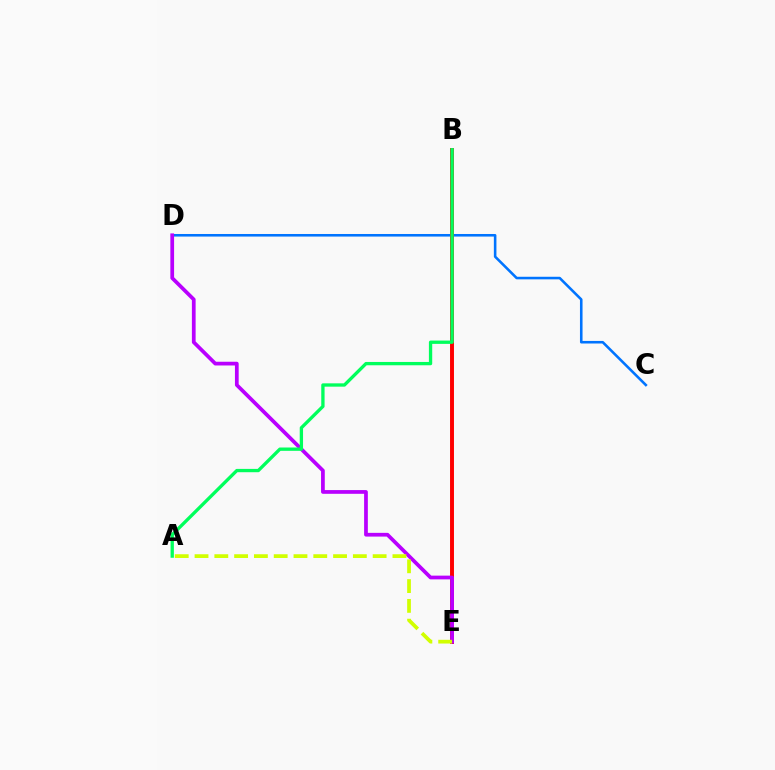{('C', 'D'): [{'color': '#0074ff', 'line_style': 'solid', 'thickness': 1.85}], ('B', 'E'): [{'color': '#ff0000', 'line_style': 'solid', 'thickness': 2.83}], ('D', 'E'): [{'color': '#b900ff', 'line_style': 'solid', 'thickness': 2.69}], ('A', 'B'): [{'color': '#00ff5c', 'line_style': 'solid', 'thickness': 2.39}], ('A', 'E'): [{'color': '#d1ff00', 'line_style': 'dashed', 'thickness': 2.69}]}